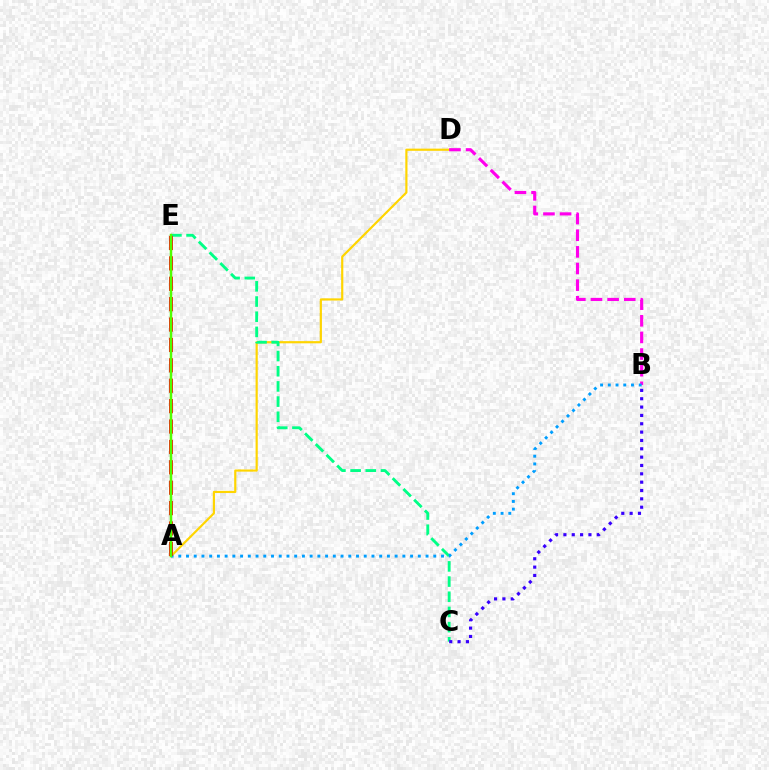{('A', 'D'): [{'color': '#ffd500', 'line_style': 'solid', 'thickness': 1.57}], ('B', 'D'): [{'color': '#ff00ed', 'line_style': 'dashed', 'thickness': 2.26}], ('C', 'E'): [{'color': '#00ff86', 'line_style': 'dashed', 'thickness': 2.06}], ('A', 'B'): [{'color': '#009eff', 'line_style': 'dotted', 'thickness': 2.1}], ('A', 'E'): [{'color': '#ff0000', 'line_style': 'dashed', 'thickness': 2.77}, {'color': '#4fff00', 'line_style': 'solid', 'thickness': 1.79}], ('B', 'C'): [{'color': '#3700ff', 'line_style': 'dotted', 'thickness': 2.27}]}